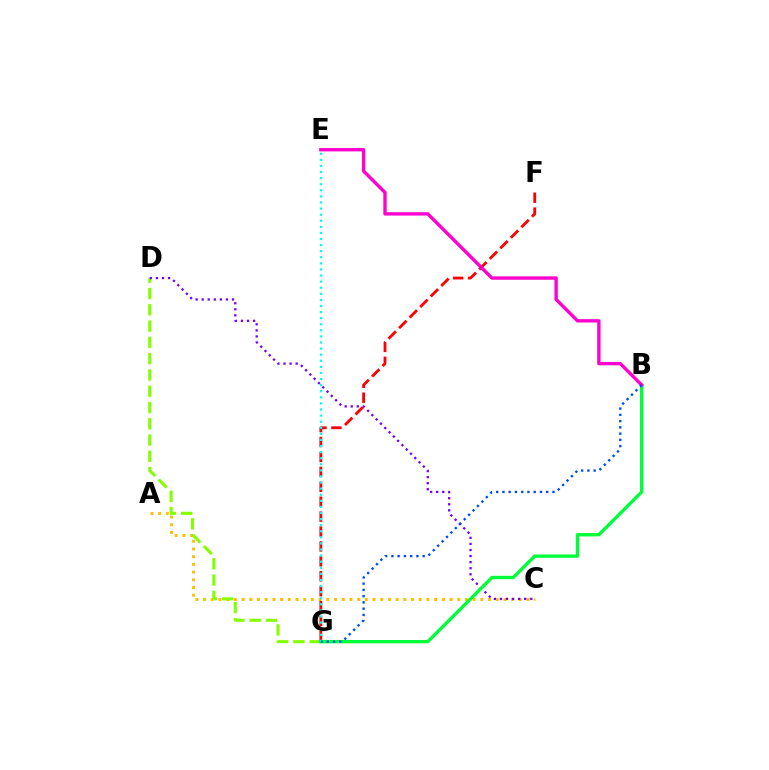{('A', 'C'): [{'color': '#ffbd00', 'line_style': 'dotted', 'thickness': 2.09}], ('D', 'G'): [{'color': '#84ff00', 'line_style': 'dashed', 'thickness': 2.21}], ('C', 'D'): [{'color': '#7200ff', 'line_style': 'dotted', 'thickness': 1.65}], ('F', 'G'): [{'color': '#ff0000', 'line_style': 'dashed', 'thickness': 2.03}], ('B', 'G'): [{'color': '#00ff39', 'line_style': 'solid', 'thickness': 2.42}, {'color': '#004bff', 'line_style': 'dotted', 'thickness': 1.7}], ('E', 'G'): [{'color': '#00fff6', 'line_style': 'dotted', 'thickness': 1.65}], ('B', 'E'): [{'color': '#ff00cf', 'line_style': 'solid', 'thickness': 2.42}]}